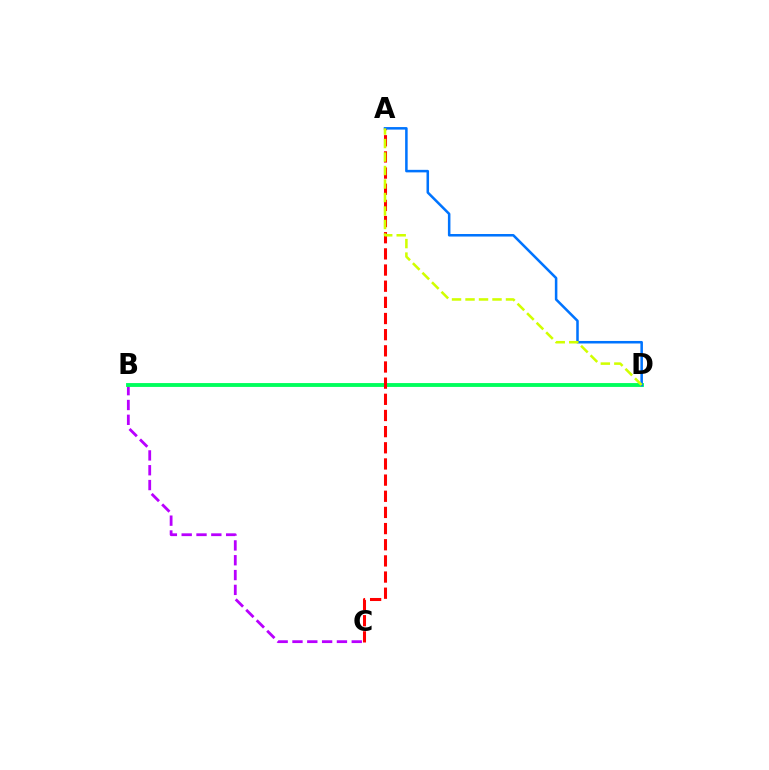{('B', 'C'): [{'color': '#b900ff', 'line_style': 'dashed', 'thickness': 2.01}], ('B', 'D'): [{'color': '#00ff5c', 'line_style': 'solid', 'thickness': 2.78}], ('A', 'C'): [{'color': '#ff0000', 'line_style': 'dashed', 'thickness': 2.2}], ('A', 'D'): [{'color': '#0074ff', 'line_style': 'solid', 'thickness': 1.82}, {'color': '#d1ff00', 'line_style': 'dashed', 'thickness': 1.83}]}